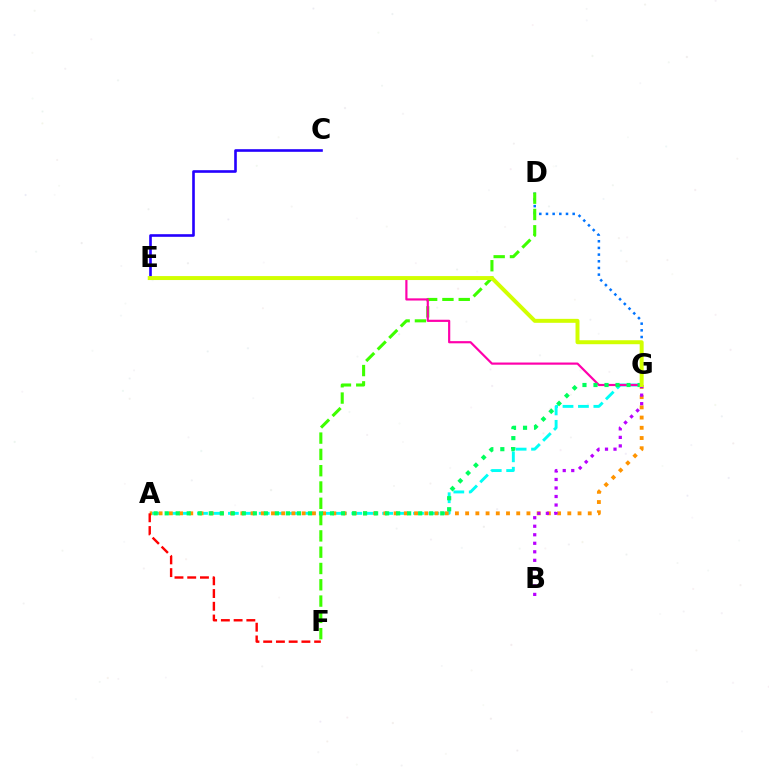{('C', 'E'): [{'color': '#2500ff', 'line_style': 'solid', 'thickness': 1.89}], ('D', 'G'): [{'color': '#0074ff', 'line_style': 'dotted', 'thickness': 1.81}], ('D', 'F'): [{'color': '#3dff00', 'line_style': 'dashed', 'thickness': 2.21}], ('A', 'G'): [{'color': '#00fff6', 'line_style': 'dashed', 'thickness': 2.1}, {'color': '#ff9400', 'line_style': 'dotted', 'thickness': 2.78}, {'color': '#00ff5c', 'line_style': 'dotted', 'thickness': 2.99}], ('E', 'G'): [{'color': '#ff00ac', 'line_style': 'solid', 'thickness': 1.57}, {'color': '#d1ff00', 'line_style': 'solid', 'thickness': 2.85}], ('A', 'F'): [{'color': '#ff0000', 'line_style': 'dashed', 'thickness': 1.73}], ('B', 'G'): [{'color': '#b900ff', 'line_style': 'dotted', 'thickness': 2.31}]}